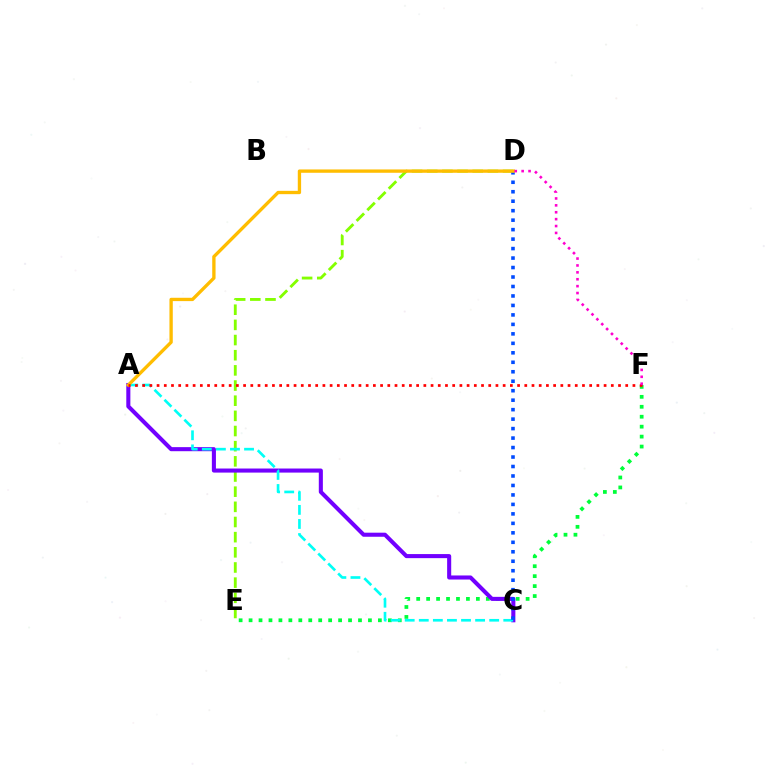{('E', 'F'): [{'color': '#00ff39', 'line_style': 'dotted', 'thickness': 2.7}], ('D', 'E'): [{'color': '#84ff00', 'line_style': 'dashed', 'thickness': 2.06}], ('A', 'C'): [{'color': '#7200ff', 'line_style': 'solid', 'thickness': 2.93}, {'color': '#00fff6', 'line_style': 'dashed', 'thickness': 1.91}], ('C', 'D'): [{'color': '#004bff', 'line_style': 'dotted', 'thickness': 2.57}], ('A', 'D'): [{'color': '#ffbd00', 'line_style': 'solid', 'thickness': 2.4}], ('A', 'F'): [{'color': '#ff0000', 'line_style': 'dotted', 'thickness': 1.96}], ('D', 'F'): [{'color': '#ff00cf', 'line_style': 'dotted', 'thickness': 1.87}]}